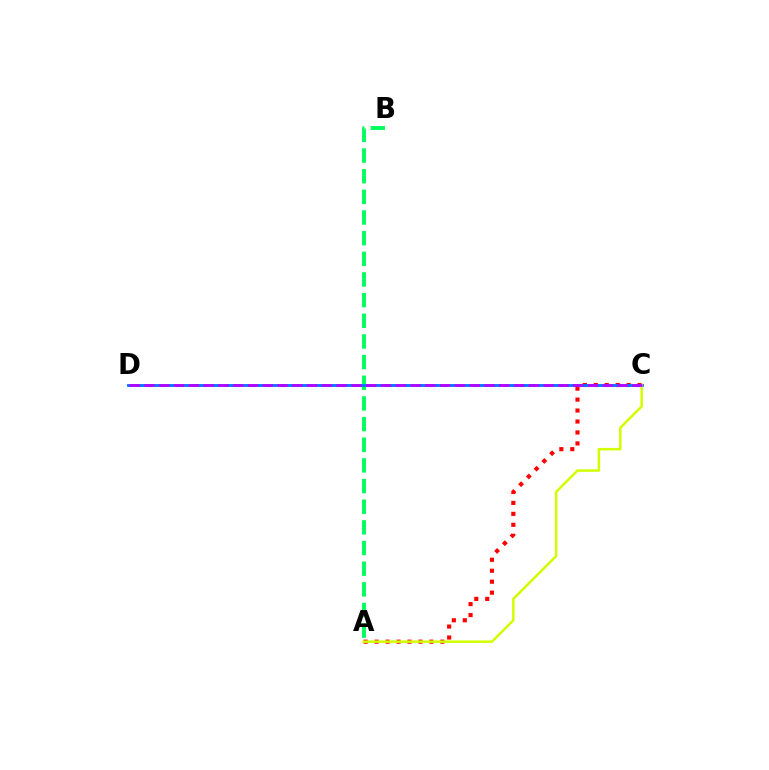{('A', 'B'): [{'color': '#00ff5c', 'line_style': 'dashed', 'thickness': 2.81}], ('A', 'C'): [{'color': '#ff0000', 'line_style': 'dotted', 'thickness': 2.98}, {'color': '#d1ff00', 'line_style': 'solid', 'thickness': 1.8}], ('C', 'D'): [{'color': '#0074ff', 'line_style': 'solid', 'thickness': 2.02}, {'color': '#b900ff', 'line_style': 'dashed', 'thickness': 2.01}]}